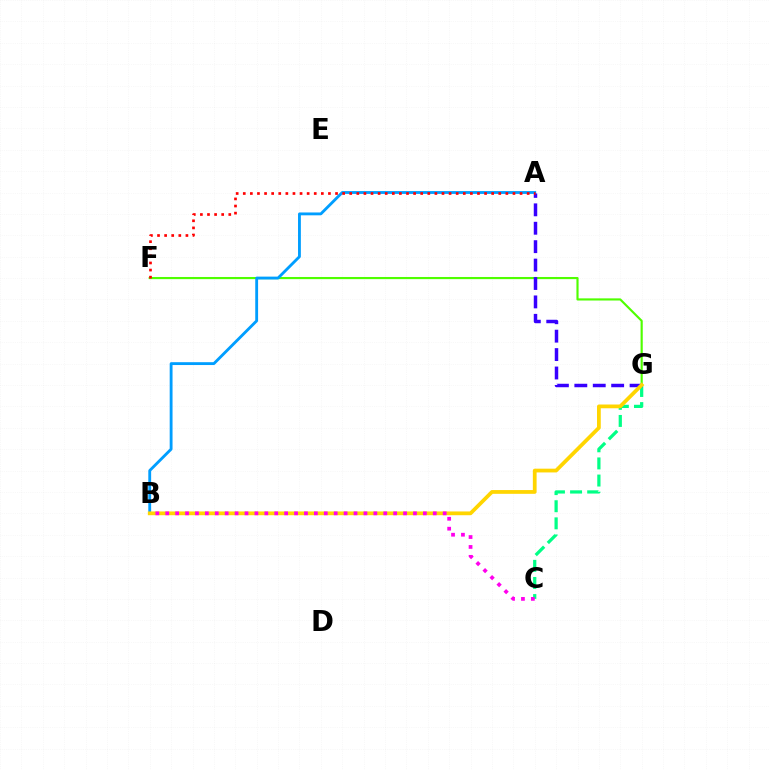{('F', 'G'): [{'color': '#4fff00', 'line_style': 'solid', 'thickness': 1.55}], ('A', 'B'): [{'color': '#009eff', 'line_style': 'solid', 'thickness': 2.05}], ('C', 'G'): [{'color': '#00ff86', 'line_style': 'dashed', 'thickness': 2.33}], ('A', 'G'): [{'color': '#3700ff', 'line_style': 'dashed', 'thickness': 2.5}], ('B', 'G'): [{'color': '#ffd500', 'line_style': 'solid', 'thickness': 2.71}], ('A', 'F'): [{'color': '#ff0000', 'line_style': 'dotted', 'thickness': 1.93}], ('B', 'C'): [{'color': '#ff00ed', 'line_style': 'dotted', 'thickness': 2.69}]}